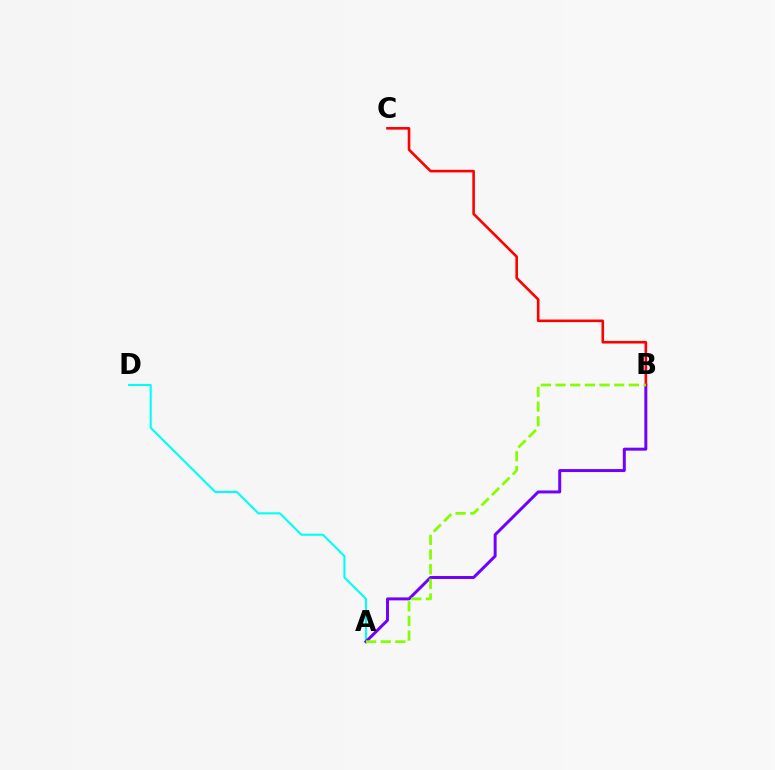{('A', 'D'): [{'color': '#00fff6', 'line_style': 'solid', 'thickness': 1.51}], ('A', 'B'): [{'color': '#7200ff', 'line_style': 'solid', 'thickness': 2.15}, {'color': '#84ff00', 'line_style': 'dashed', 'thickness': 1.99}], ('B', 'C'): [{'color': '#ff0000', 'line_style': 'solid', 'thickness': 1.88}]}